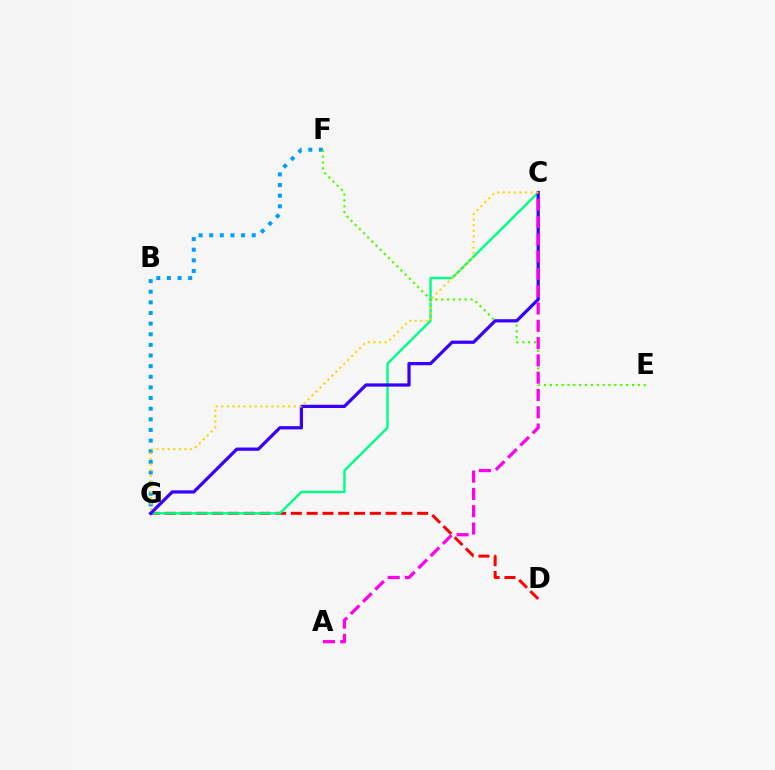{('F', 'G'): [{'color': '#009eff', 'line_style': 'dotted', 'thickness': 2.89}], ('D', 'G'): [{'color': '#ff0000', 'line_style': 'dashed', 'thickness': 2.14}], ('E', 'F'): [{'color': '#4fff00', 'line_style': 'dotted', 'thickness': 1.59}], ('C', 'G'): [{'color': '#00ff86', 'line_style': 'solid', 'thickness': 1.73}, {'color': '#3700ff', 'line_style': 'solid', 'thickness': 2.33}, {'color': '#ffd500', 'line_style': 'dotted', 'thickness': 1.52}], ('A', 'C'): [{'color': '#ff00ed', 'line_style': 'dashed', 'thickness': 2.35}]}